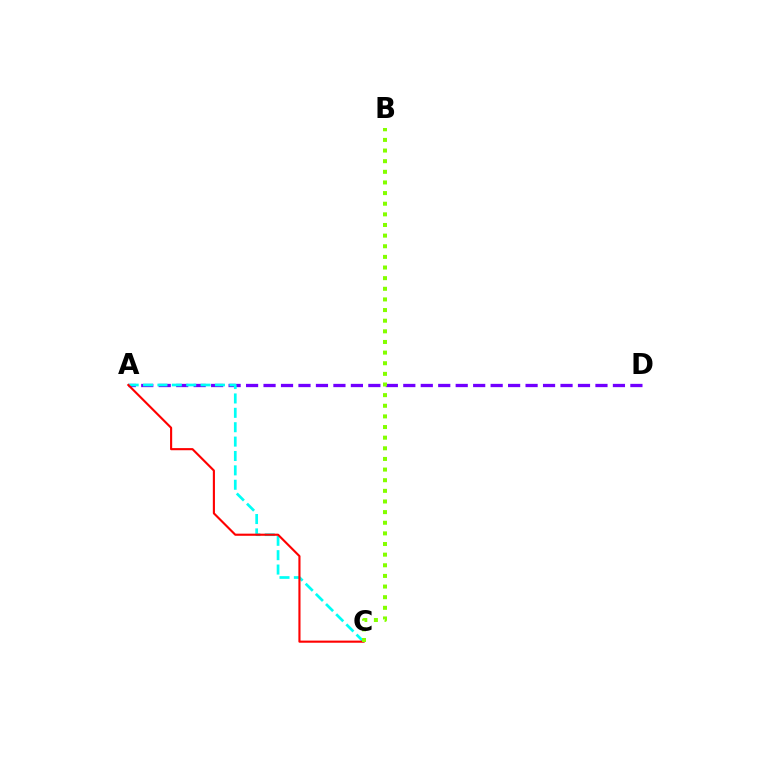{('A', 'D'): [{'color': '#7200ff', 'line_style': 'dashed', 'thickness': 2.37}], ('A', 'C'): [{'color': '#00fff6', 'line_style': 'dashed', 'thickness': 1.95}, {'color': '#ff0000', 'line_style': 'solid', 'thickness': 1.53}], ('B', 'C'): [{'color': '#84ff00', 'line_style': 'dotted', 'thickness': 2.89}]}